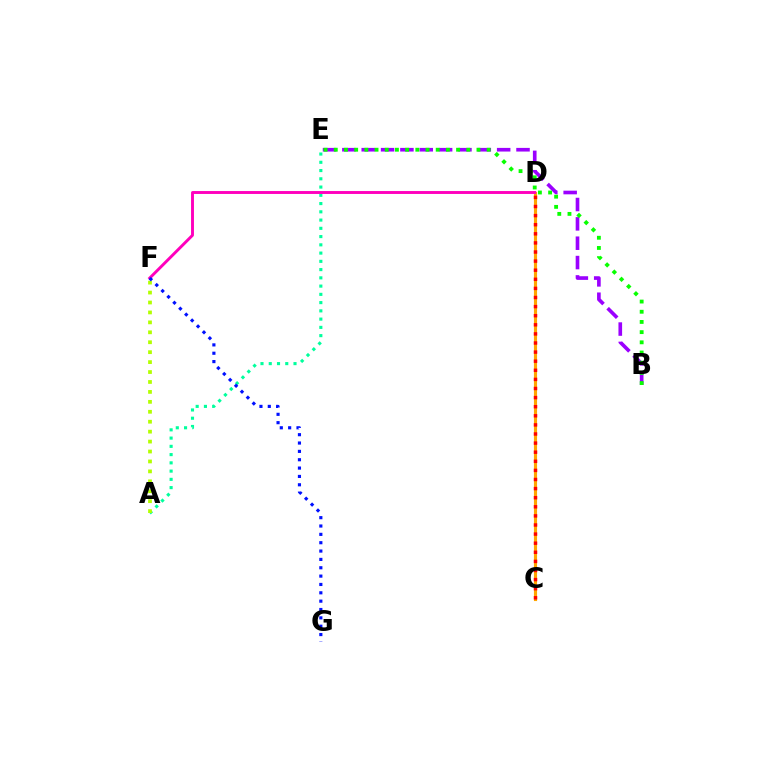{('B', 'E'): [{'color': '#9b00ff', 'line_style': 'dashed', 'thickness': 2.63}, {'color': '#08ff00', 'line_style': 'dotted', 'thickness': 2.77}], ('C', 'D'): [{'color': '#00b5ff', 'line_style': 'dotted', 'thickness': 1.9}, {'color': '#ffa500', 'line_style': 'solid', 'thickness': 2.26}, {'color': '#ff0000', 'line_style': 'dotted', 'thickness': 2.47}], ('A', 'E'): [{'color': '#00ff9d', 'line_style': 'dotted', 'thickness': 2.24}], ('A', 'F'): [{'color': '#b3ff00', 'line_style': 'dotted', 'thickness': 2.7}], ('D', 'F'): [{'color': '#ff00bd', 'line_style': 'solid', 'thickness': 2.1}], ('F', 'G'): [{'color': '#0010ff', 'line_style': 'dotted', 'thickness': 2.27}]}